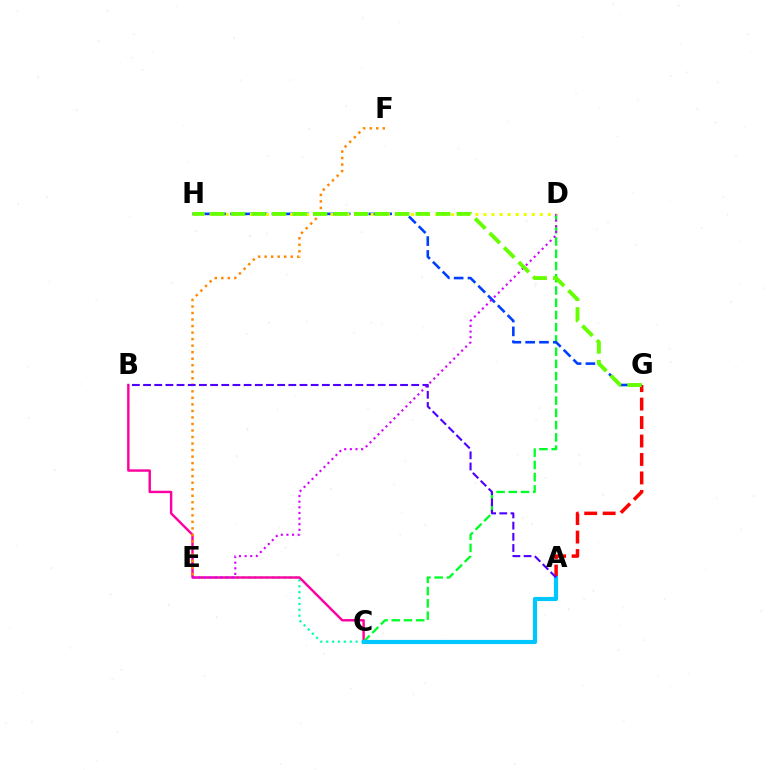{('C', 'E'): [{'color': '#00ffaf', 'line_style': 'dotted', 'thickness': 1.6}], ('B', 'C'): [{'color': '#ff00a0', 'line_style': 'solid', 'thickness': 1.74}], ('A', 'G'): [{'color': '#ff0000', 'line_style': 'dashed', 'thickness': 2.51}], ('C', 'D'): [{'color': '#00ff27', 'line_style': 'dashed', 'thickness': 1.66}], ('G', 'H'): [{'color': '#003fff', 'line_style': 'dashed', 'thickness': 1.88}, {'color': '#66ff00', 'line_style': 'dashed', 'thickness': 2.79}], ('D', 'E'): [{'color': '#d600ff', 'line_style': 'dotted', 'thickness': 1.53}], ('E', 'F'): [{'color': '#ff8800', 'line_style': 'dotted', 'thickness': 1.77}], ('A', 'C'): [{'color': '#00c7ff', 'line_style': 'solid', 'thickness': 2.99}], ('D', 'H'): [{'color': '#eeff00', 'line_style': 'dotted', 'thickness': 2.19}], ('A', 'B'): [{'color': '#4f00ff', 'line_style': 'dashed', 'thickness': 1.52}]}